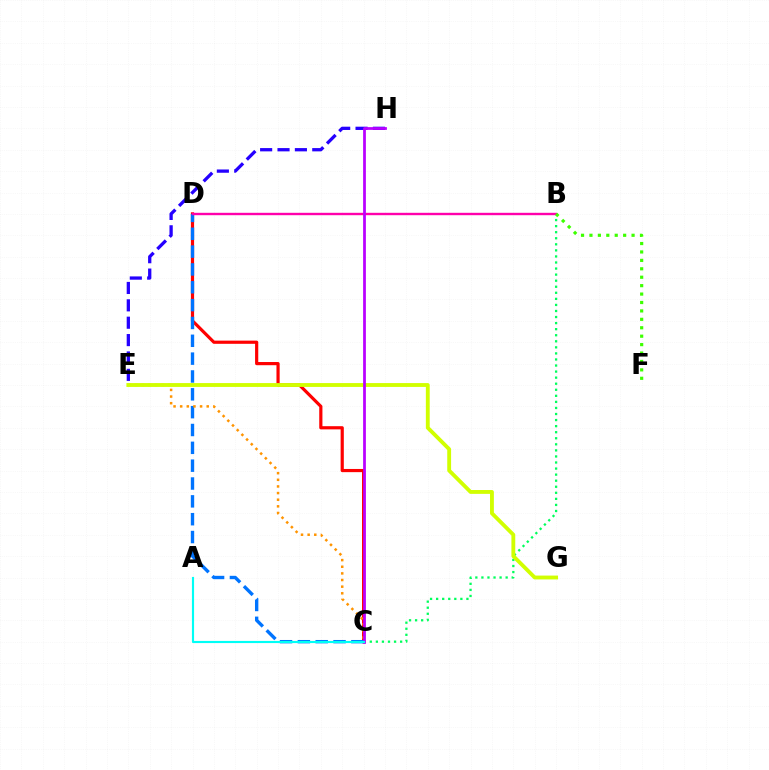{('E', 'H'): [{'color': '#2500ff', 'line_style': 'dashed', 'thickness': 2.36}], ('C', 'D'): [{'color': '#ff0000', 'line_style': 'solid', 'thickness': 2.29}, {'color': '#0074ff', 'line_style': 'dashed', 'thickness': 2.42}], ('B', 'C'): [{'color': '#00ff5c', 'line_style': 'dotted', 'thickness': 1.65}], ('C', 'E'): [{'color': '#ff9400', 'line_style': 'dotted', 'thickness': 1.8}], ('B', 'D'): [{'color': '#ff00ac', 'line_style': 'solid', 'thickness': 1.72}], ('E', 'G'): [{'color': '#d1ff00', 'line_style': 'solid', 'thickness': 2.77}], ('C', 'H'): [{'color': '#b900ff', 'line_style': 'solid', 'thickness': 1.98}], ('B', 'F'): [{'color': '#3dff00', 'line_style': 'dotted', 'thickness': 2.29}], ('A', 'C'): [{'color': '#00fff6', 'line_style': 'solid', 'thickness': 1.55}]}